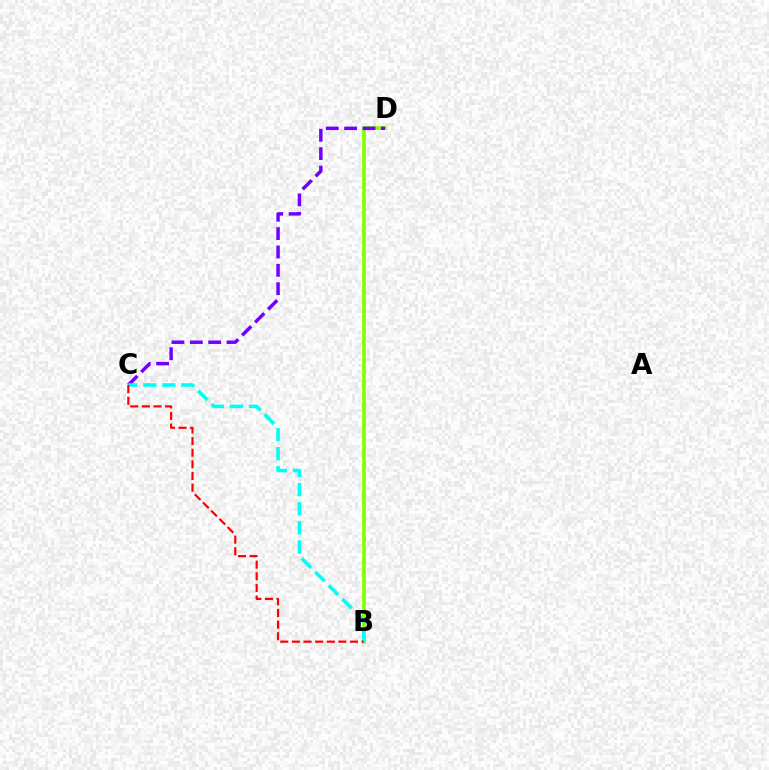{('B', 'D'): [{'color': '#84ff00', 'line_style': 'solid', 'thickness': 2.68}], ('C', 'D'): [{'color': '#7200ff', 'line_style': 'dashed', 'thickness': 2.5}], ('B', 'C'): [{'color': '#00fff6', 'line_style': 'dashed', 'thickness': 2.6}, {'color': '#ff0000', 'line_style': 'dashed', 'thickness': 1.58}]}